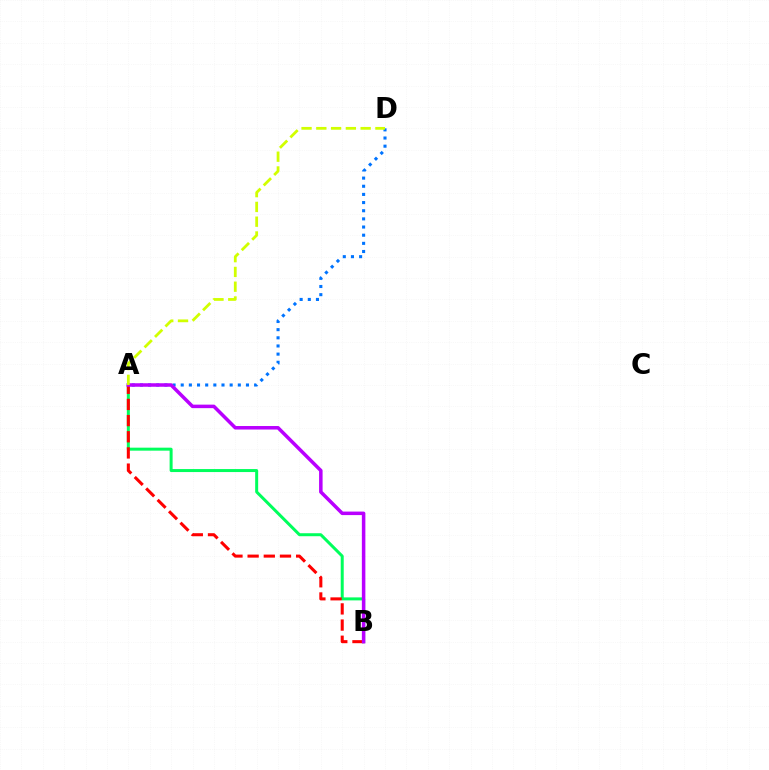{('A', 'D'): [{'color': '#0074ff', 'line_style': 'dotted', 'thickness': 2.22}, {'color': '#d1ff00', 'line_style': 'dashed', 'thickness': 2.01}], ('A', 'B'): [{'color': '#00ff5c', 'line_style': 'solid', 'thickness': 2.16}, {'color': '#ff0000', 'line_style': 'dashed', 'thickness': 2.2}, {'color': '#b900ff', 'line_style': 'solid', 'thickness': 2.53}]}